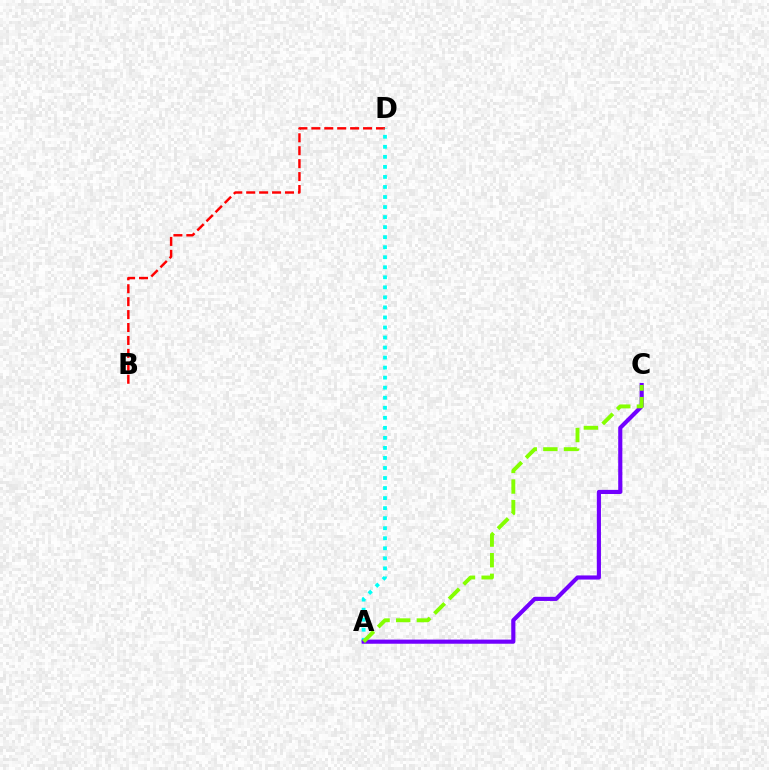{('B', 'D'): [{'color': '#ff0000', 'line_style': 'dashed', 'thickness': 1.76}], ('A', 'D'): [{'color': '#00fff6', 'line_style': 'dotted', 'thickness': 2.73}], ('A', 'C'): [{'color': '#7200ff', 'line_style': 'solid', 'thickness': 2.97}, {'color': '#84ff00', 'line_style': 'dashed', 'thickness': 2.8}]}